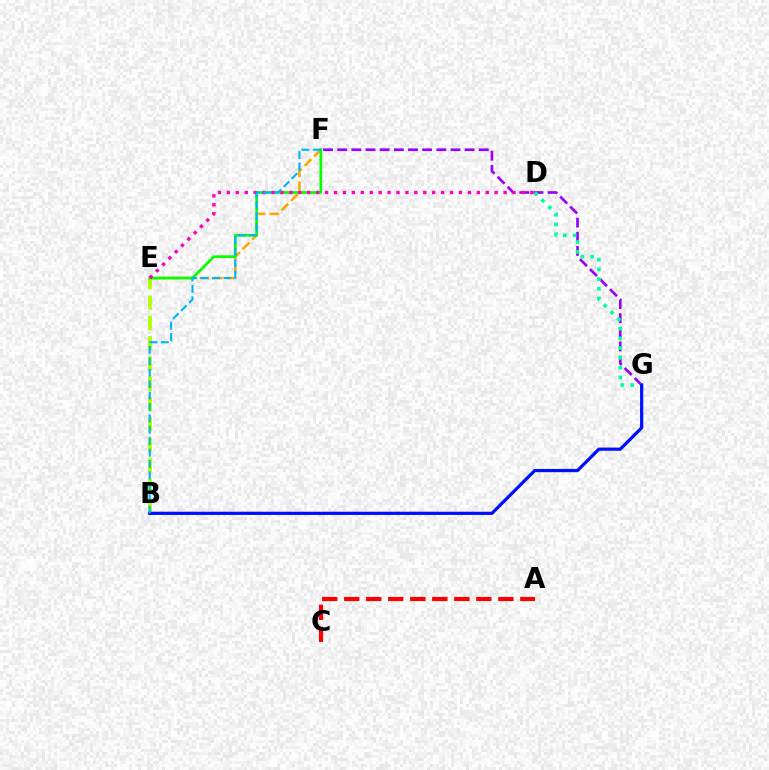{('B', 'E'): [{'color': '#b3ff00', 'line_style': 'dashed', 'thickness': 2.76}], ('F', 'G'): [{'color': '#9b00ff', 'line_style': 'dashed', 'thickness': 1.92}], ('A', 'C'): [{'color': '#ff0000', 'line_style': 'dashed', 'thickness': 2.99}], ('E', 'F'): [{'color': '#ffa500', 'line_style': 'dashed', 'thickness': 1.83}, {'color': '#08ff00', 'line_style': 'solid', 'thickness': 1.96}], ('D', 'G'): [{'color': '#00ff9d', 'line_style': 'dotted', 'thickness': 2.65}], ('B', 'G'): [{'color': '#0010ff', 'line_style': 'solid', 'thickness': 2.32}], ('D', 'E'): [{'color': '#ff00bd', 'line_style': 'dotted', 'thickness': 2.43}], ('B', 'F'): [{'color': '#00b5ff', 'line_style': 'dashed', 'thickness': 1.55}]}